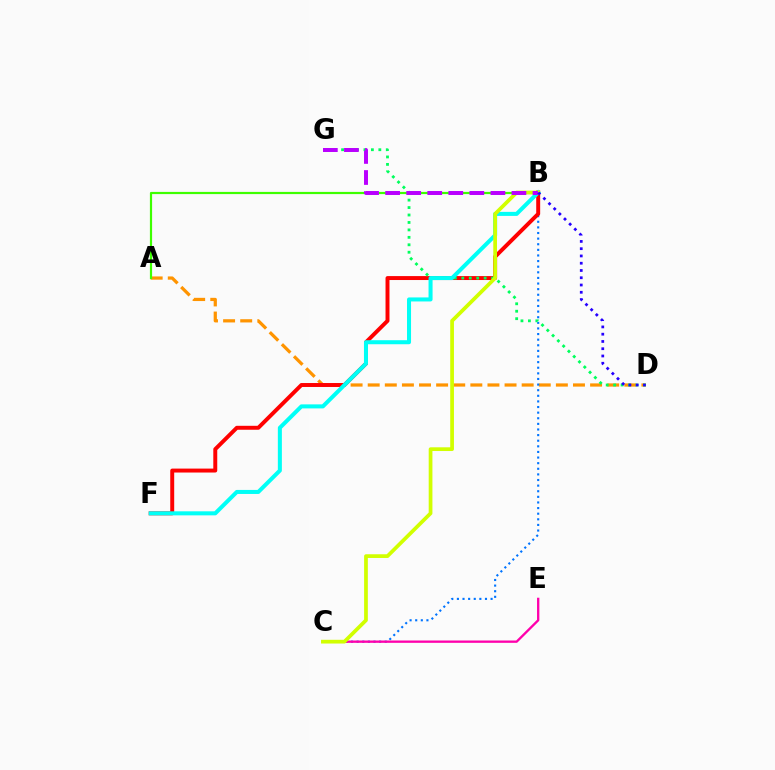{('A', 'D'): [{'color': '#ff9400', 'line_style': 'dashed', 'thickness': 2.32}], ('B', 'C'): [{'color': '#0074ff', 'line_style': 'dotted', 'thickness': 1.53}, {'color': '#d1ff00', 'line_style': 'solid', 'thickness': 2.68}], ('B', 'F'): [{'color': '#ff0000', 'line_style': 'solid', 'thickness': 2.84}, {'color': '#00fff6', 'line_style': 'solid', 'thickness': 2.9}], ('A', 'B'): [{'color': '#3dff00', 'line_style': 'solid', 'thickness': 1.58}], ('D', 'G'): [{'color': '#00ff5c', 'line_style': 'dotted', 'thickness': 2.02}], ('C', 'E'): [{'color': '#ff00ac', 'line_style': 'solid', 'thickness': 1.68}], ('B', 'G'): [{'color': '#b900ff', 'line_style': 'dashed', 'thickness': 2.86}], ('B', 'D'): [{'color': '#2500ff', 'line_style': 'dotted', 'thickness': 1.97}]}